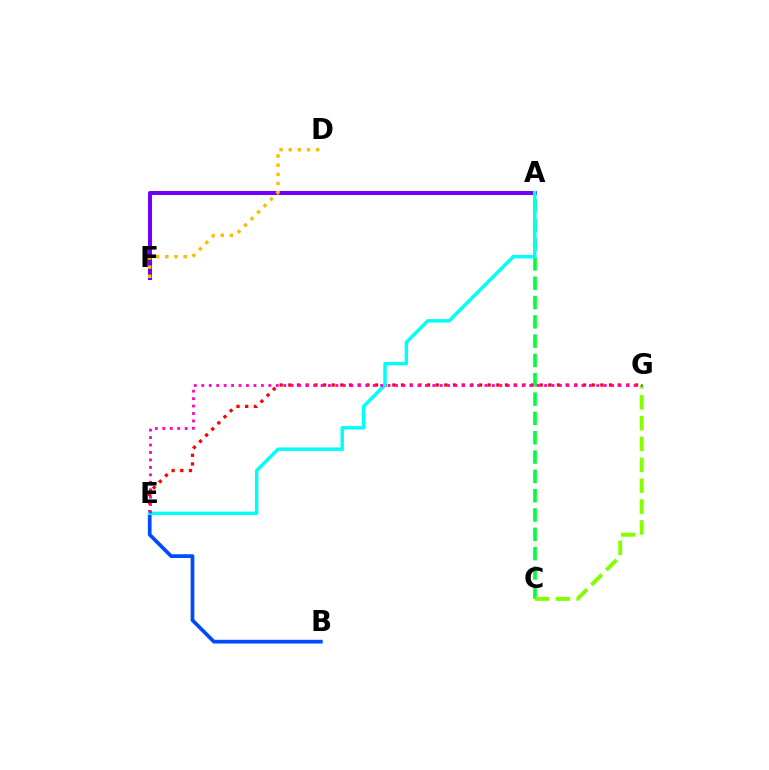{('E', 'G'): [{'color': '#ff0000', 'line_style': 'dotted', 'thickness': 2.35}, {'color': '#ff00cf', 'line_style': 'dotted', 'thickness': 2.02}], ('A', 'F'): [{'color': '#7200ff', 'line_style': 'solid', 'thickness': 2.88}], ('A', 'C'): [{'color': '#00ff39', 'line_style': 'dashed', 'thickness': 2.62}], ('C', 'G'): [{'color': '#84ff00', 'line_style': 'dashed', 'thickness': 2.83}], ('B', 'E'): [{'color': '#004bff', 'line_style': 'solid', 'thickness': 2.68}], ('D', 'F'): [{'color': '#ffbd00', 'line_style': 'dotted', 'thickness': 2.49}], ('A', 'E'): [{'color': '#00fff6', 'line_style': 'solid', 'thickness': 2.48}]}